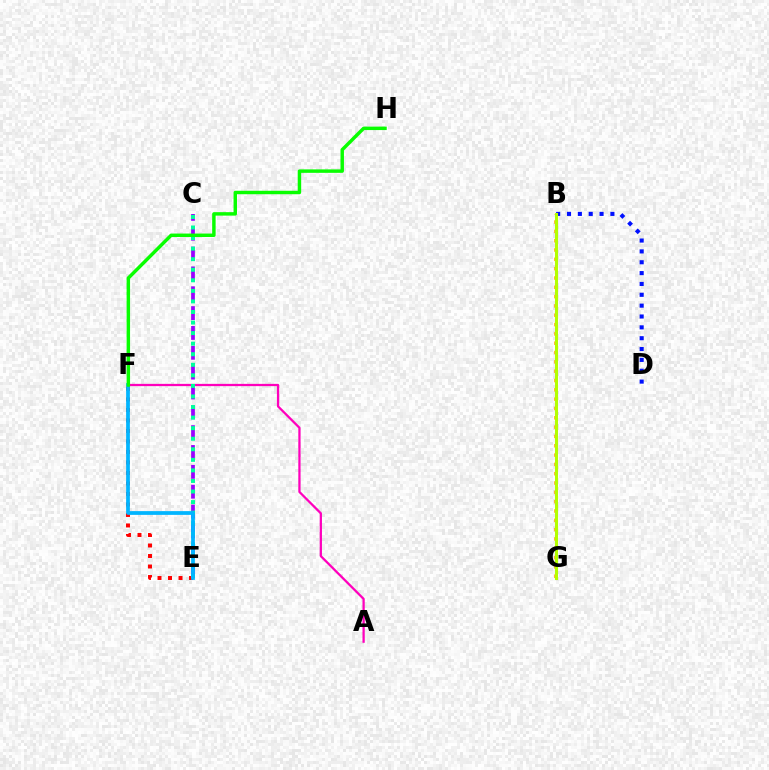{('E', 'F'): [{'color': '#ff0000', 'line_style': 'dotted', 'thickness': 2.85}, {'color': '#00b5ff', 'line_style': 'solid', 'thickness': 2.69}], ('B', 'D'): [{'color': '#0010ff', 'line_style': 'dotted', 'thickness': 2.95}], ('A', 'F'): [{'color': '#ff00bd', 'line_style': 'solid', 'thickness': 1.63}], ('C', 'E'): [{'color': '#9b00ff', 'line_style': 'dashed', 'thickness': 2.7}, {'color': '#00ff9d', 'line_style': 'dotted', 'thickness': 2.87}], ('B', 'G'): [{'color': '#ffa500', 'line_style': 'dotted', 'thickness': 2.53}, {'color': '#b3ff00', 'line_style': 'solid', 'thickness': 2.2}], ('F', 'H'): [{'color': '#08ff00', 'line_style': 'solid', 'thickness': 2.49}]}